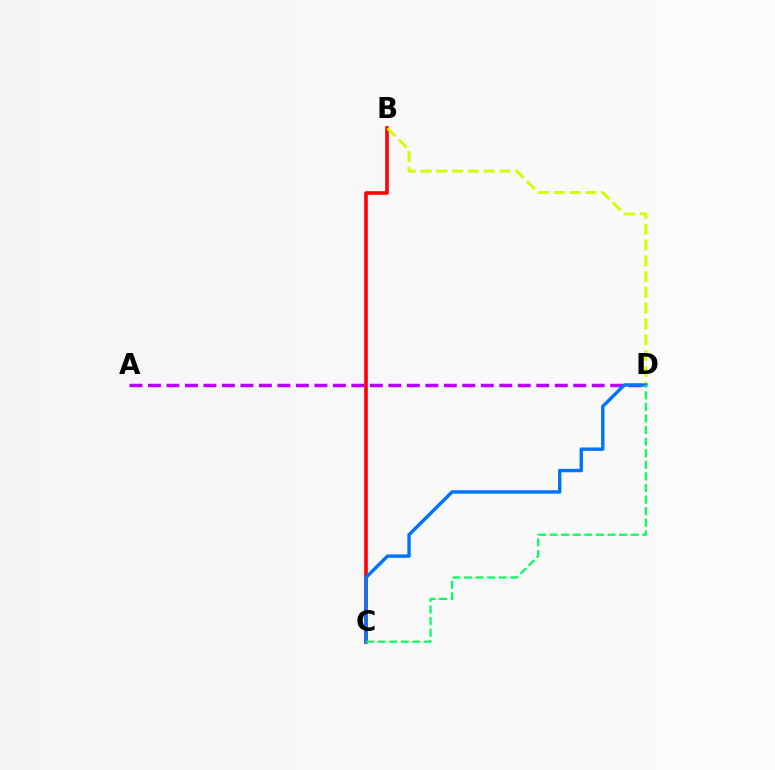{('B', 'C'): [{'color': '#ff0000', 'line_style': 'solid', 'thickness': 2.59}], ('B', 'D'): [{'color': '#d1ff00', 'line_style': 'dashed', 'thickness': 2.15}], ('A', 'D'): [{'color': '#b900ff', 'line_style': 'dashed', 'thickness': 2.51}], ('C', 'D'): [{'color': '#0074ff', 'line_style': 'solid', 'thickness': 2.46}, {'color': '#00ff5c', 'line_style': 'dashed', 'thickness': 1.57}]}